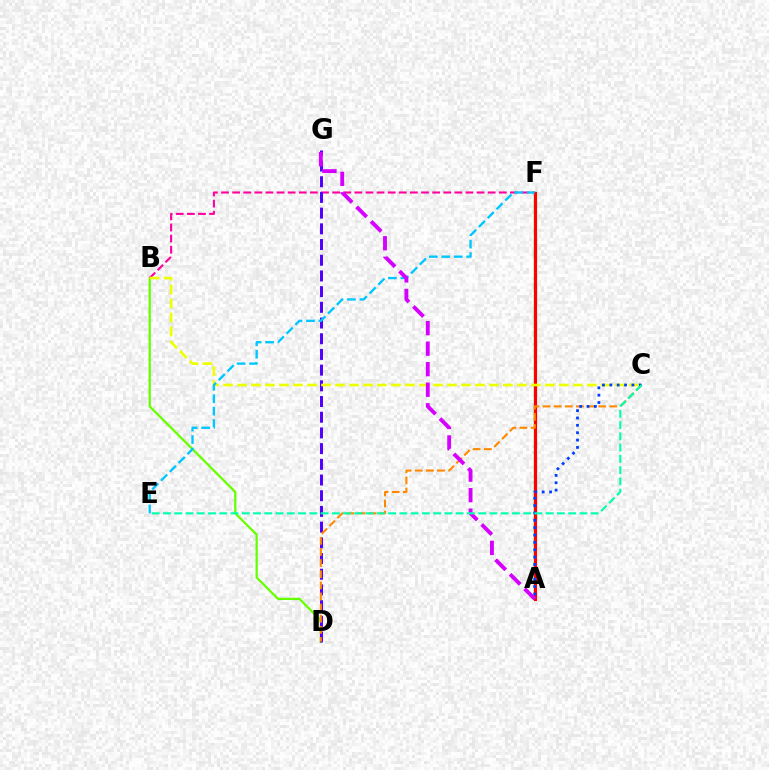{('B', 'D'): [{'color': '#66ff00', 'line_style': 'solid', 'thickness': 1.63}], ('A', 'F'): [{'color': '#00ff27', 'line_style': 'solid', 'thickness': 1.68}, {'color': '#ff0000', 'line_style': 'solid', 'thickness': 2.29}], ('B', 'F'): [{'color': '#ff00a0', 'line_style': 'dashed', 'thickness': 1.51}], ('D', 'G'): [{'color': '#4f00ff', 'line_style': 'dashed', 'thickness': 2.13}], ('B', 'C'): [{'color': '#eeff00', 'line_style': 'dashed', 'thickness': 1.9}], ('C', 'D'): [{'color': '#ff8800', 'line_style': 'dashed', 'thickness': 1.51}], ('E', 'F'): [{'color': '#00c7ff', 'line_style': 'dashed', 'thickness': 1.69}], ('A', 'G'): [{'color': '#d600ff', 'line_style': 'dashed', 'thickness': 2.79}], ('A', 'C'): [{'color': '#003fff', 'line_style': 'dotted', 'thickness': 2.0}], ('C', 'E'): [{'color': '#00ffaf', 'line_style': 'dashed', 'thickness': 1.53}]}